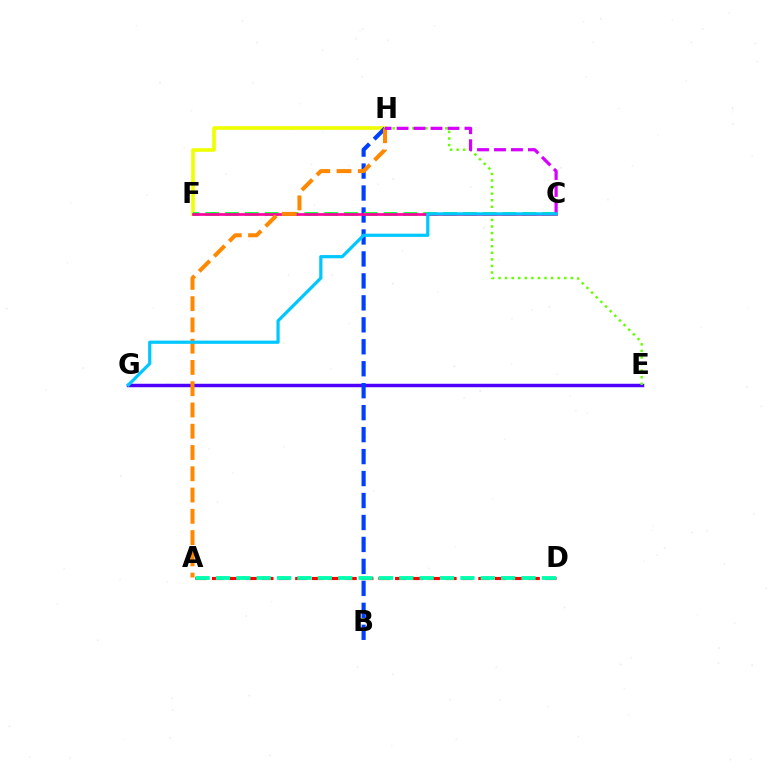{('E', 'G'): [{'color': '#4f00ff', 'line_style': 'solid', 'thickness': 2.49}], ('E', 'H'): [{'color': '#66ff00', 'line_style': 'dotted', 'thickness': 1.79}], ('A', 'D'): [{'color': '#ff0000', 'line_style': 'dashed', 'thickness': 2.26}, {'color': '#00ffaf', 'line_style': 'dashed', 'thickness': 2.77}], ('F', 'H'): [{'color': '#eeff00', 'line_style': 'solid', 'thickness': 2.61}], ('B', 'H'): [{'color': '#003fff', 'line_style': 'dashed', 'thickness': 2.98}], ('C', 'F'): [{'color': '#00ff27', 'line_style': 'dashed', 'thickness': 2.69}, {'color': '#ff00a0', 'line_style': 'solid', 'thickness': 1.92}], ('A', 'H'): [{'color': '#ff8800', 'line_style': 'dashed', 'thickness': 2.89}], ('C', 'H'): [{'color': '#d600ff', 'line_style': 'dashed', 'thickness': 2.31}], ('C', 'G'): [{'color': '#00c7ff', 'line_style': 'solid', 'thickness': 2.31}]}